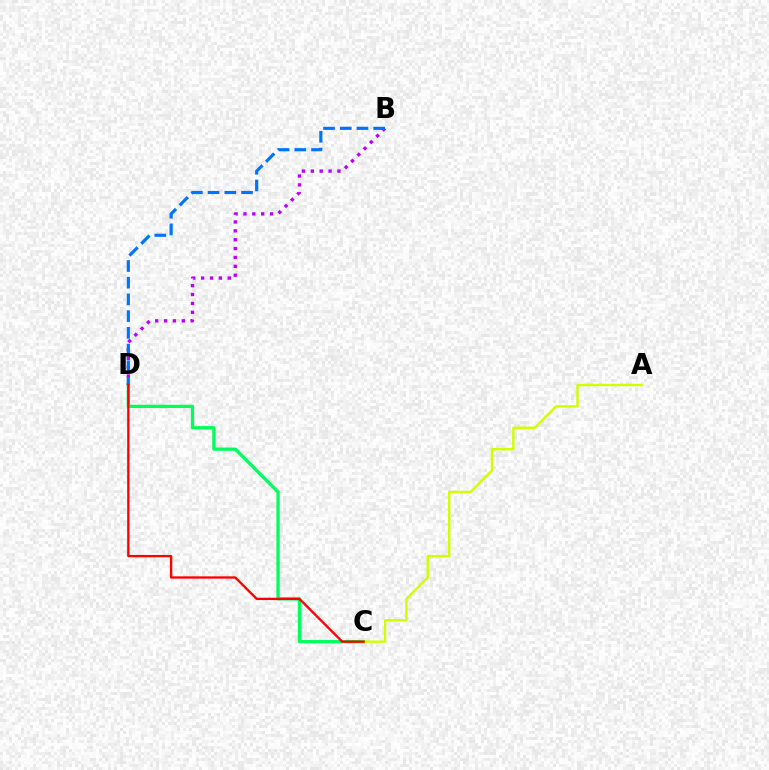{('C', 'D'): [{'color': '#00ff5c', 'line_style': 'solid', 'thickness': 2.35}, {'color': '#ff0000', 'line_style': 'solid', 'thickness': 1.68}], ('B', 'D'): [{'color': '#b900ff', 'line_style': 'dotted', 'thickness': 2.41}, {'color': '#0074ff', 'line_style': 'dashed', 'thickness': 2.27}], ('A', 'C'): [{'color': '#d1ff00', 'line_style': 'solid', 'thickness': 1.74}]}